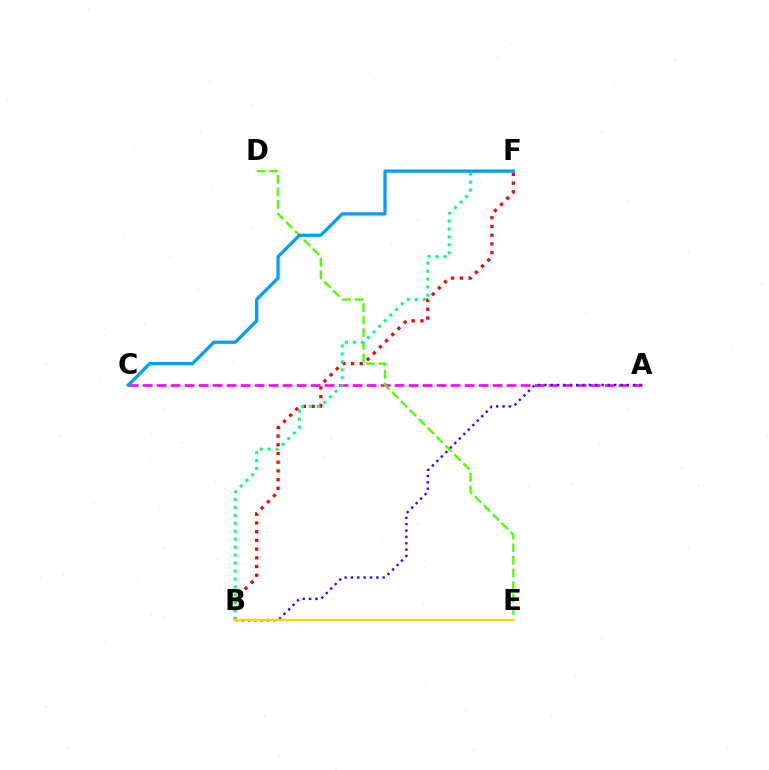{('B', 'F'): [{'color': '#ff0000', 'line_style': 'dotted', 'thickness': 2.37}, {'color': '#00ff86', 'line_style': 'dotted', 'thickness': 2.16}], ('A', 'C'): [{'color': '#ff00ed', 'line_style': 'dashed', 'thickness': 1.9}], ('A', 'B'): [{'color': '#3700ff', 'line_style': 'dotted', 'thickness': 1.72}], ('D', 'E'): [{'color': '#4fff00', 'line_style': 'dashed', 'thickness': 1.71}], ('C', 'F'): [{'color': '#009eff', 'line_style': 'solid', 'thickness': 2.34}], ('B', 'E'): [{'color': '#ffd500', 'line_style': 'solid', 'thickness': 1.73}]}